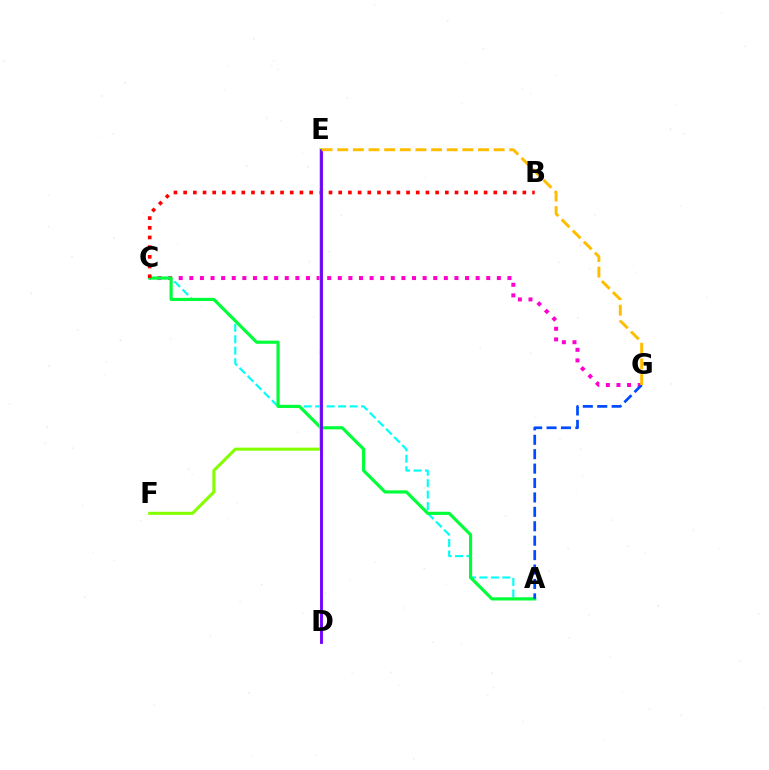{('C', 'G'): [{'color': '#ff00cf', 'line_style': 'dotted', 'thickness': 2.88}], ('A', 'C'): [{'color': '#00fff6', 'line_style': 'dashed', 'thickness': 1.56}, {'color': '#00ff39', 'line_style': 'solid', 'thickness': 2.27}], ('B', 'C'): [{'color': '#ff0000', 'line_style': 'dotted', 'thickness': 2.63}], ('E', 'F'): [{'color': '#84ff00', 'line_style': 'solid', 'thickness': 2.2}], ('D', 'E'): [{'color': '#7200ff', 'line_style': 'solid', 'thickness': 2.07}], ('A', 'G'): [{'color': '#004bff', 'line_style': 'dashed', 'thickness': 1.96}], ('E', 'G'): [{'color': '#ffbd00', 'line_style': 'dashed', 'thickness': 2.12}]}